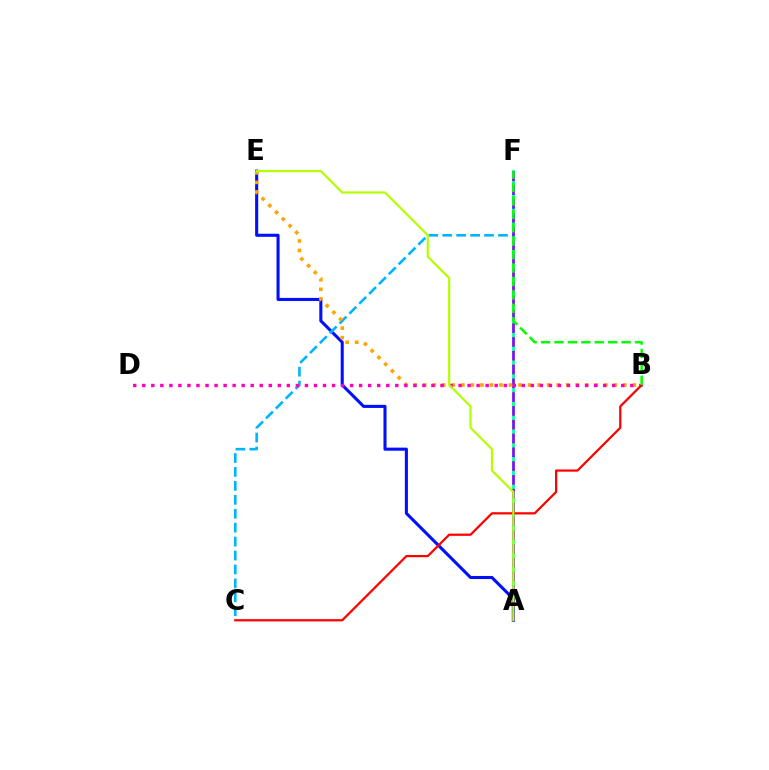{('A', 'F'): [{'color': '#00ff9d', 'line_style': 'solid', 'thickness': 1.96}, {'color': '#9b00ff', 'line_style': 'dashed', 'thickness': 1.87}], ('A', 'E'): [{'color': '#0010ff', 'line_style': 'solid', 'thickness': 2.21}, {'color': '#b3ff00', 'line_style': 'solid', 'thickness': 1.58}], ('C', 'F'): [{'color': '#00b5ff', 'line_style': 'dashed', 'thickness': 1.89}], ('B', 'E'): [{'color': '#ffa500', 'line_style': 'dotted', 'thickness': 2.59}], ('B', 'D'): [{'color': '#ff00bd', 'line_style': 'dotted', 'thickness': 2.46}], ('B', 'C'): [{'color': '#ff0000', 'line_style': 'solid', 'thickness': 1.61}], ('B', 'F'): [{'color': '#08ff00', 'line_style': 'dashed', 'thickness': 1.82}]}